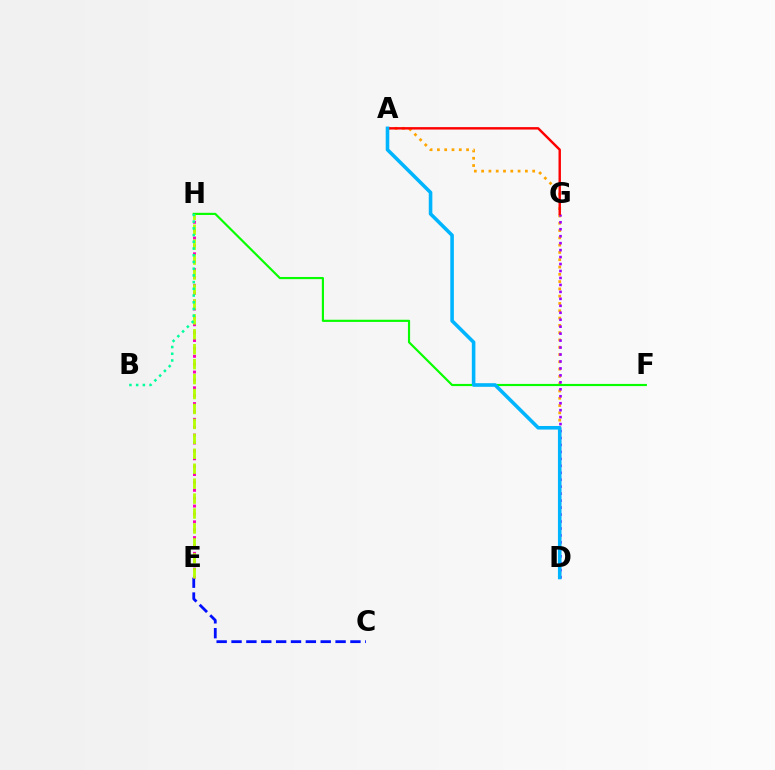{('A', 'D'): [{'color': '#ffa500', 'line_style': 'dotted', 'thickness': 1.98}, {'color': '#00b5ff', 'line_style': 'solid', 'thickness': 2.58}], ('D', 'G'): [{'color': '#9b00ff', 'line_style': 'dotted', 'thickness': 1.89}], ('C', 'E'): [{'color': '#0010ff', 'line_style': 'dashed', 'thickness': 2.02}], ('A', 'G'): [{'color': '#ff0000', 'line_style': 'solid', 'thickness': 1.75}], ('E', 'H'): [{'color': '#ff00bd', 'line_style': 'dotted', 'thickness': 2.14}, {'color': '#b3ff00', 'line_style': 'dashed', 'thickness': 2.03}], ('F', 'H'): [{'color': '#08ff00', 'line_style': 'solid', 'thickness': 1.56}], ('B', 'H'): [{'color': '#00ff9d', 'line_style': 'dotted', 'thickness': 1.82}]}